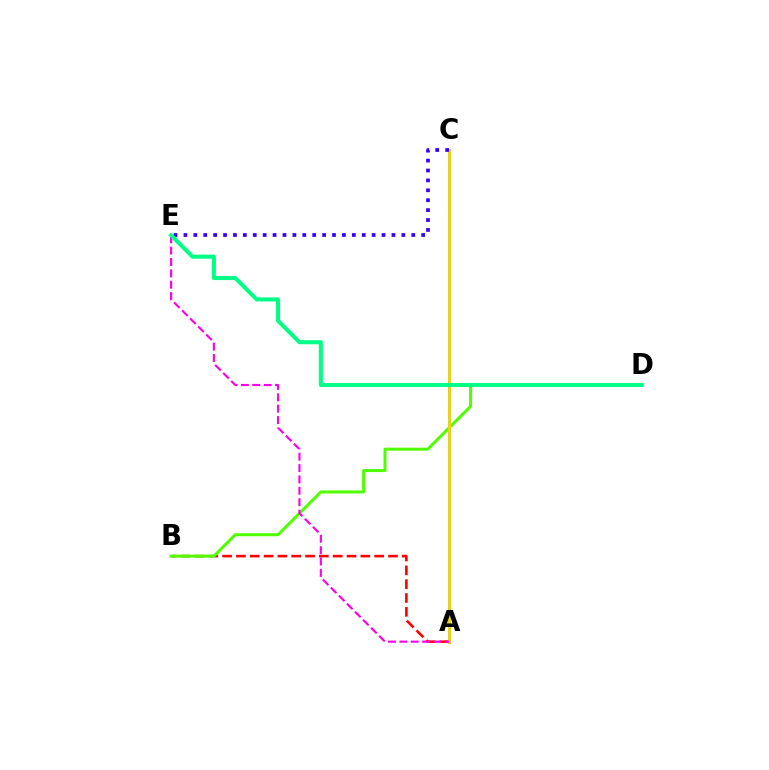{('A', 'C'): [{'color': '#009eff', 'line_style': 'solid', 'thickness': 1.96}, {'color': '#ffd500', 'line_style': 'solid', 'thickness': 1.98}], ('A', 'B'): [{'color': '#ff0000', 'line_style': 'dashed', 'thickness': 1.88}], ('B', 'D'): [{'color': '#4fff00', 'line_style': 'solid', 'thickness': 2.16}], ('C', 'E'): [{'color': '#3700ff', 'line_style': 'dotted', 'thickness': 2.69}], ('A', 'E'): [{'color': '#ff00ed', 'line_style': 'dashed', 'thickness': 1.54}], ('D', 'E'): [{'color': '#00ff86', 'line_style': 'solid', 'thickness': 2.91}]}